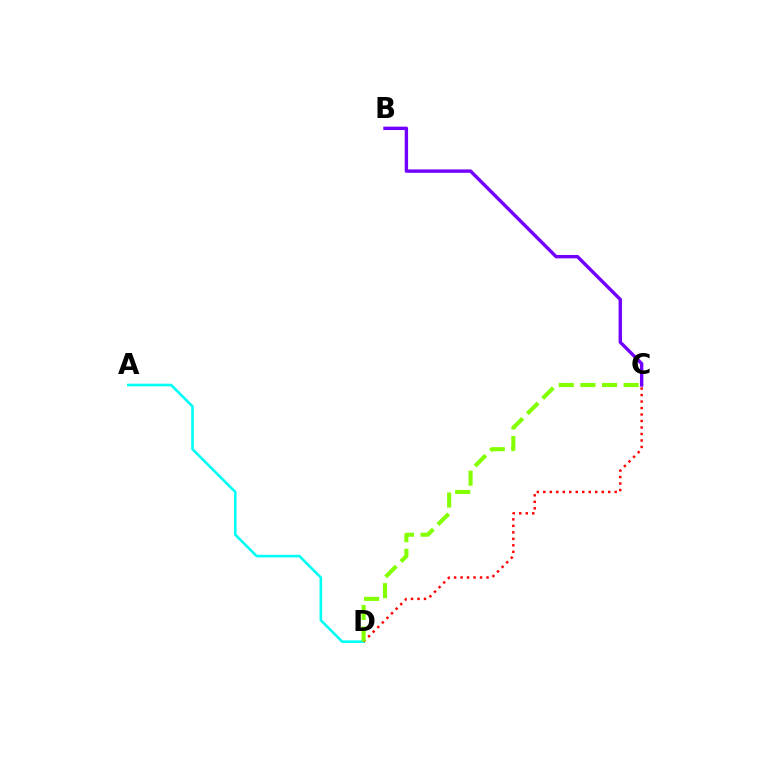{('A', 'D'): [{'color': '#00fff6', 'line_style': 'solid', 'thickness': 1.88}], ('B', 'C'): [{'color': '#7200ff', 'line_style': 'solid', 'thickness': 2.44}], ('C', 'D'): [{'color': '#ff0000', 'line_style': 'dotted', 'thickness': 1.76}, {'color': '#84ff00', 'line_style': 'dashed', 'thickness': 2.94}]}